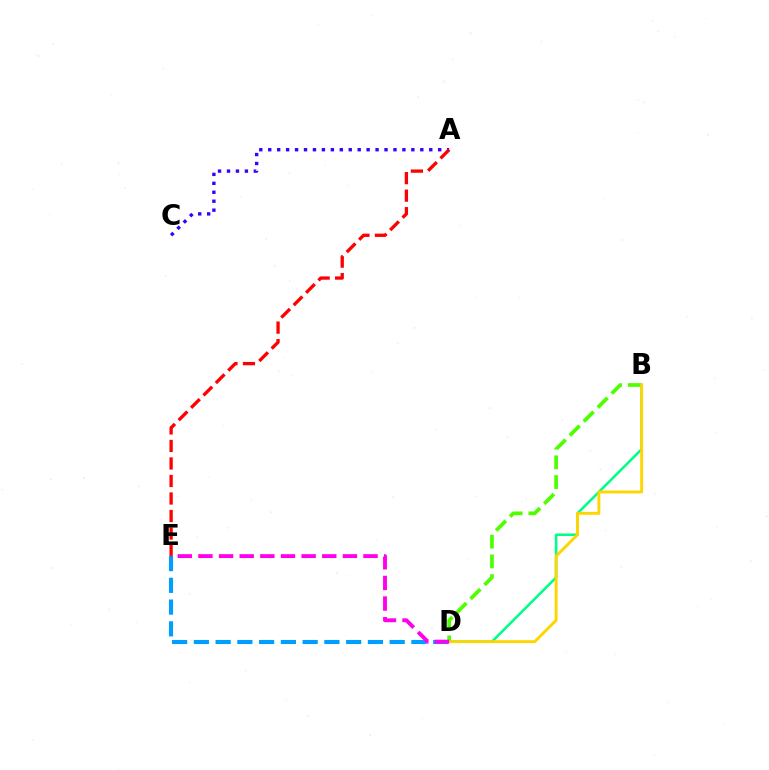{('A', 'C'): [{'color': '#3700ff', 'line_style': 'dotted', 'thickness': 2.43}], ('D', 'E'): [{'color': '#009eff', 'line_style': 'dashed', 'thickness': 2.96}, {'color': '#ff00ed', 'line_style': 'dashed', 'thickness': 2.8}], ('A', 'E'): [{'color': '#ff0000', 'line_style': 'dashed', 'thickness': 2.38}], ('B', 'D'): [{'color': '#4fff00', 'line_style': 'dashed', 'thickness': 2.68}, {'color': '#00ff86', 'line_style': 'solid', 'thickness': 1.85}, {'color': '#ffd500', 'line_style': 'solid', 'thickness': 2.1}]}